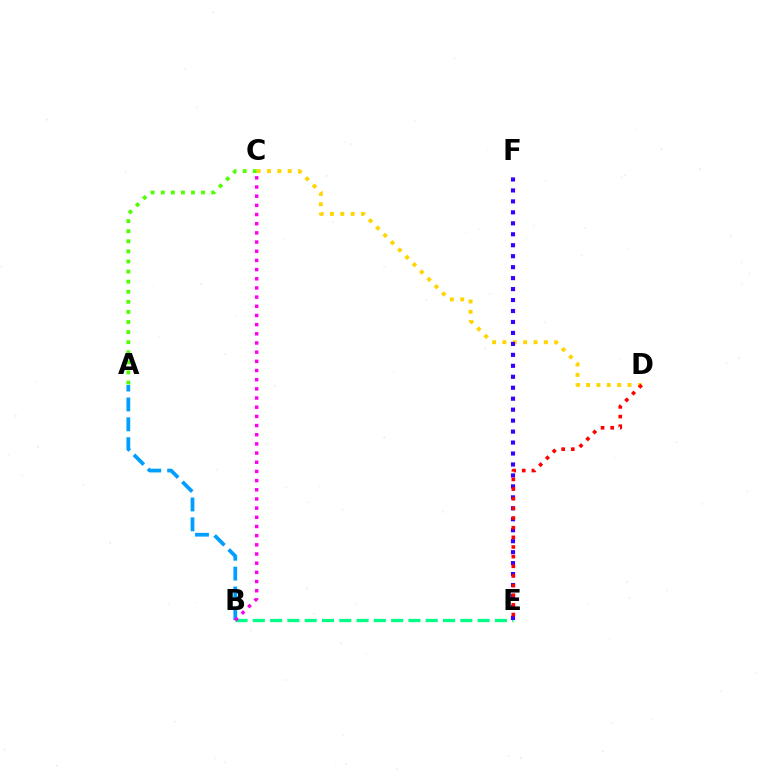{('C', 'D'): [{'color': '#ffd500', 'line_style': 'dotted', 'thickness': 2.81}], ('A', 'C'): [{'color': '#4fff00', 'line_style': 'dotted', 'thickness': 2.74}], ('B', 'E'): [{'color': '#00ff86', 'line_style': 'dashed', 'thickness': 2.35}], ('E', 'F'): [{'color': '#3700ff', 'line_style': 'dotted', 'thickness': 2.98}], ('D', 'E'): [{'color': '#ff0000', 'line_style': 'dotted', 'thickness': 2.62}], ('A', 'B'): [{'color': '#009eff', 'line_style': 'dashed', 'thickness': 2.7}], ('B', 'C'): [{'color': '#ff00ed', 'line_style': 'dotted', 'thickness': 2.49}]}